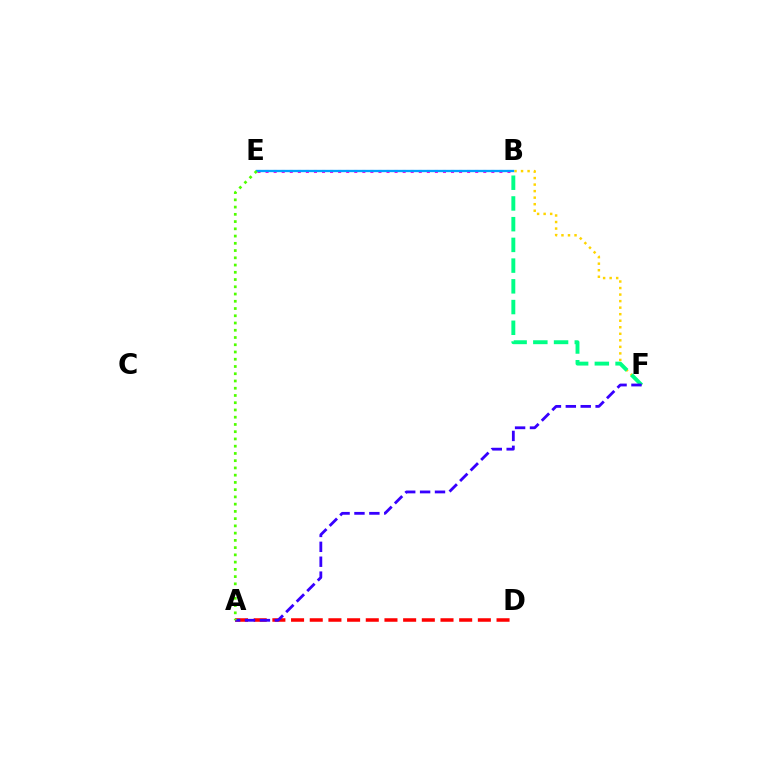{('B', 'F'): [{'color': '#ffd500', 'line_style': 'dotted', 'thickness': 1.78}, {'color': '#00ff86', 'line_style': 'dashed', 'thickness': 2.82}], ('A', 'D'): [{'color': '#ff0000', 'line_style': 'dashed', 'thickness': 2.54}], ('B', 'E'): [{'color': '#ff00ed', 'line_style': 'dotted', 'thickness': 2.19}, {'color': '#009eff', 'line_style': 'solid', 'thickness': 1.68}], ('A', 'F'): [{'color': '#3700ff', 'line_style': 'dashed', 'thickness': 2.02}], ('A', 'E'): [{'color': '#4fff00', 'line_style': 'dotted', 'thickness': 1.97}]}